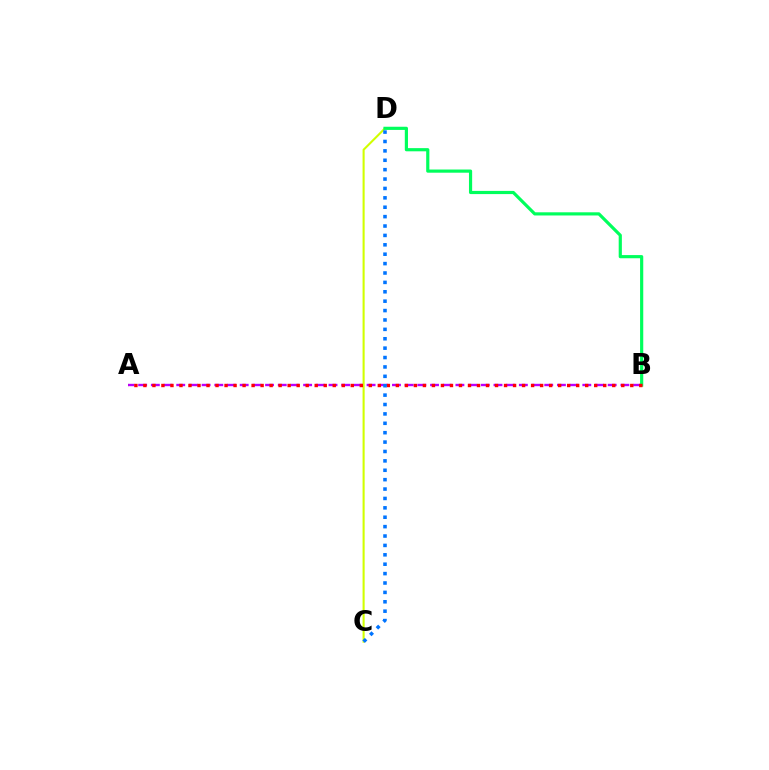{('A', 'B'): [{'color': '#b900ff', 'line_style': 'dashed', 'thickness': 1.72}, {'color': '#ff0000', 'line_style': 'dotted', 'thickness': 2.45}], ('C', 'D'): [{'color': '#d1ff00', 'line_style': 'solid', 'thickness': 1.51}, {'color': '#0074ff', 'line_style': 'dotted', 'thickness': 2.55}], ('B', 'D'): [{'color': '#00ff5c', 'line_style': 'solid', 'thickness': 2.29}]}